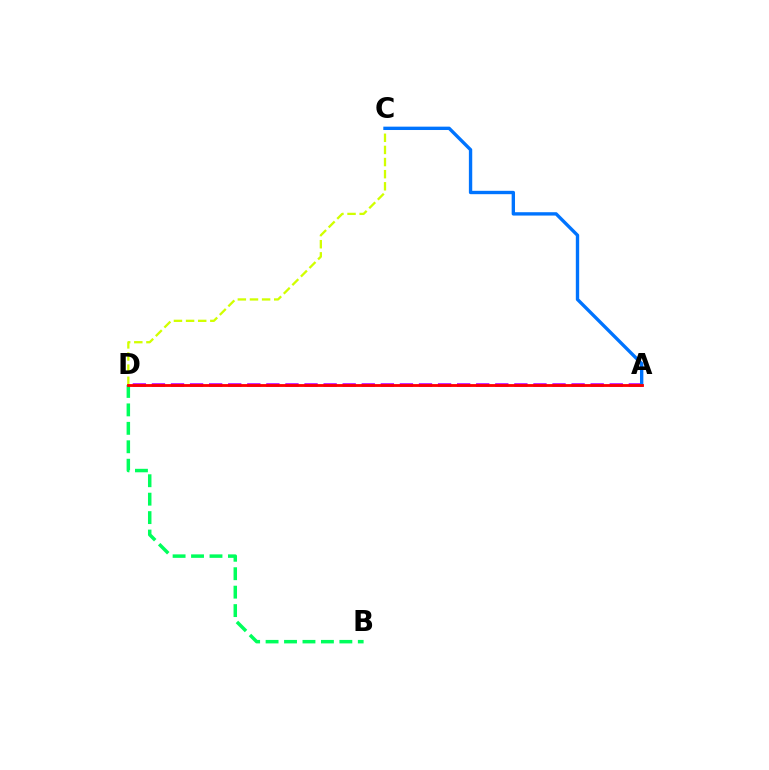{('B', 'D'): [{'color': '#00ff5c', 'line_style': 'dashed', 'thickness': 2.51}], ('C', 'D'): [{'color': '#d1ff00', 'line_style': 'dashed', 'thickness': 1.65}], ('A', 'D'): [{'color': '#b900ff', 'line_style': 'dashed', 'thickness': 2.59}, {'color': '#ff0000', 'line_style': 'solid', 'thickness': 2.03}], ('A', 'C'): [{'color': '#0074ff', 'line_style': 'solid', 'thickness': 2.42}]}